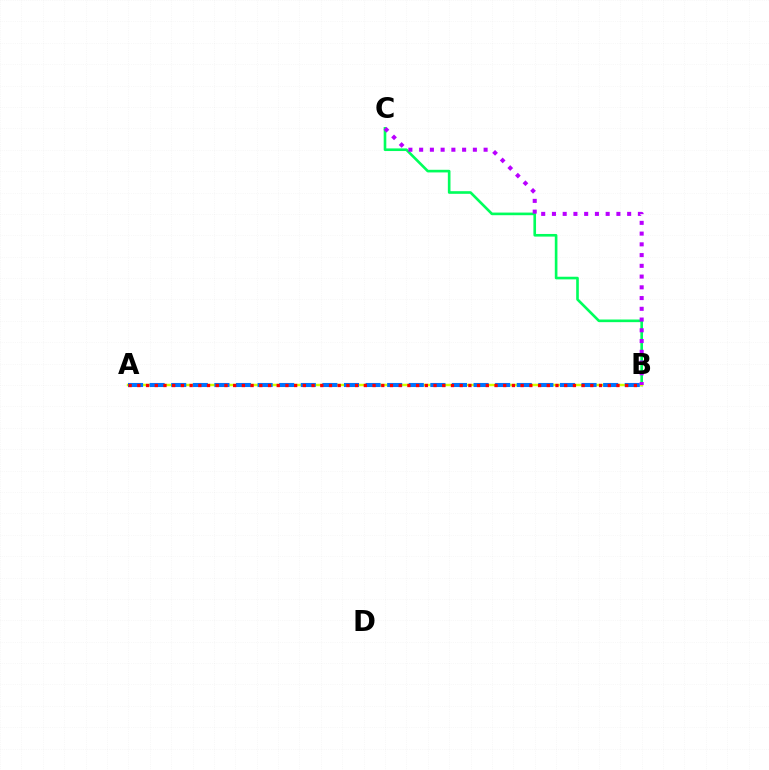{('B', 'C'): [{'color': '#00ff5c', 'line_style': 'solid', 'thickness': 1.9}, {'color': '#b900ff', 'line_style': 'dotted', 'thickness': 2.92}], ('A', 'B'): [{'color': '#d1ff00', 'line_style': 'solid', 'thickness': 1.78}, {'color': '#0074ff', 'line_style': 'dashed', 'thickness': 2.93}, {'color': '#ff0000', 'line_style': 'dotted', 'thickness': 2.37}]}